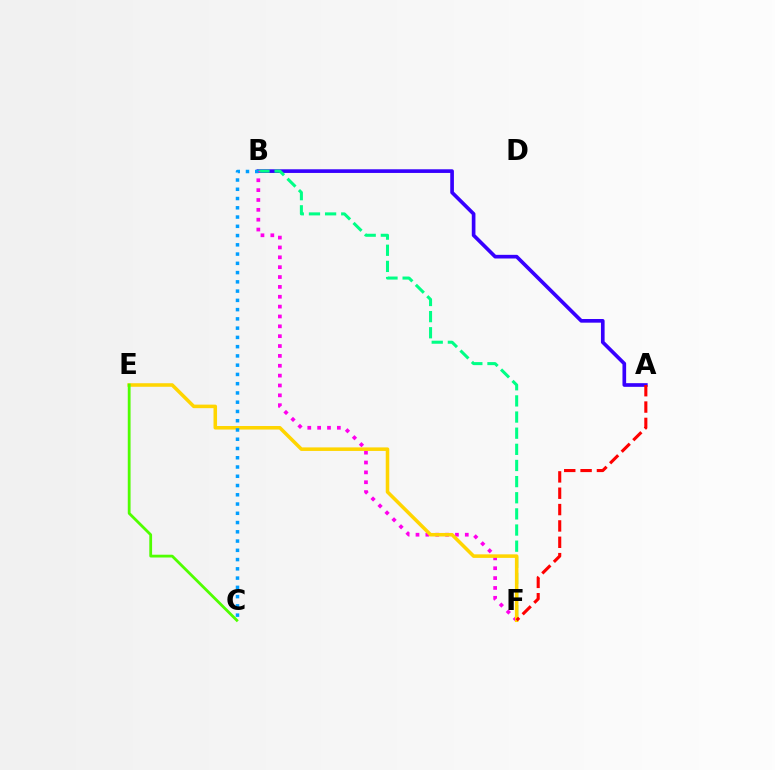{('A', 'B'): [{'color': '#3700ff', 'line_style': 'solid', 'thickness': 2.64}], ('B', 'F'): [{'color': '#00ff86', 'line_style': 'dashed', 'thickness': 2.19}, {'color': '#ff00ed', 'line_style': 'dotted', 'thickness': 2.68}], ('E', 'F'): [{'color': '#ffd500', 'line_style': 'solid', 'thickness': 2.55}], ('C', 'E'): [{'color': '#4fff00', 'line_style': 'solid', 'thickness': 2.01}], ('A', 'F'): [{'color': '#ff0000', 'line_style': 'dashed', 'thickness': 2.22}], ('B', 'C'): [{'color': '#009eff', 'line_style': 'dotted', 'thickness': 2.52}]}